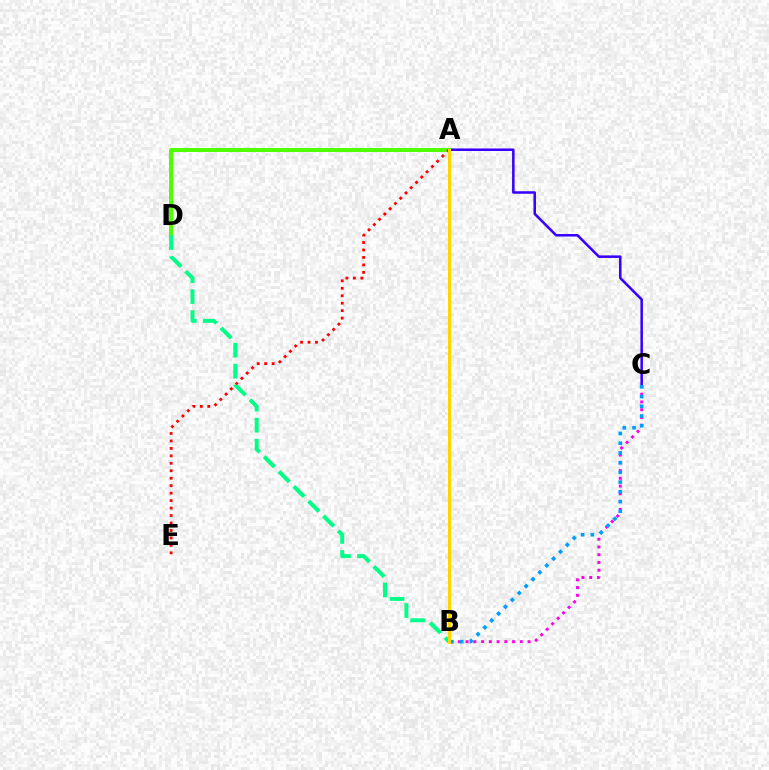{('A', 'C'): [{'color': '#3700ff', 'line_style': 'solid', 'thickness': 1.82}], ('B', 'C'): [{'color': '#ff00ed', 'line_style': 'dotted', 'thickness': 2.11}, {'color': '#009eff', 'line_style': 'dotted', 'thickness': 2.64}], ('A', 'D'): [{'color': '#4fff00', 'line_style': 'solid', 'thickness': 2.86}], ('A', 'E'): [{'color': '#ff0000', 'line_style': 'dotted', 'thickness': 2.03}], ('B', 'D'): [{'color': '#00ff86', 'line_style': 'dashed', 'thickness': 2.85}], ('A', 'B'): [{'color': '#ffd500', 'line_style': 'solid', 'thickness': 2.18}]}